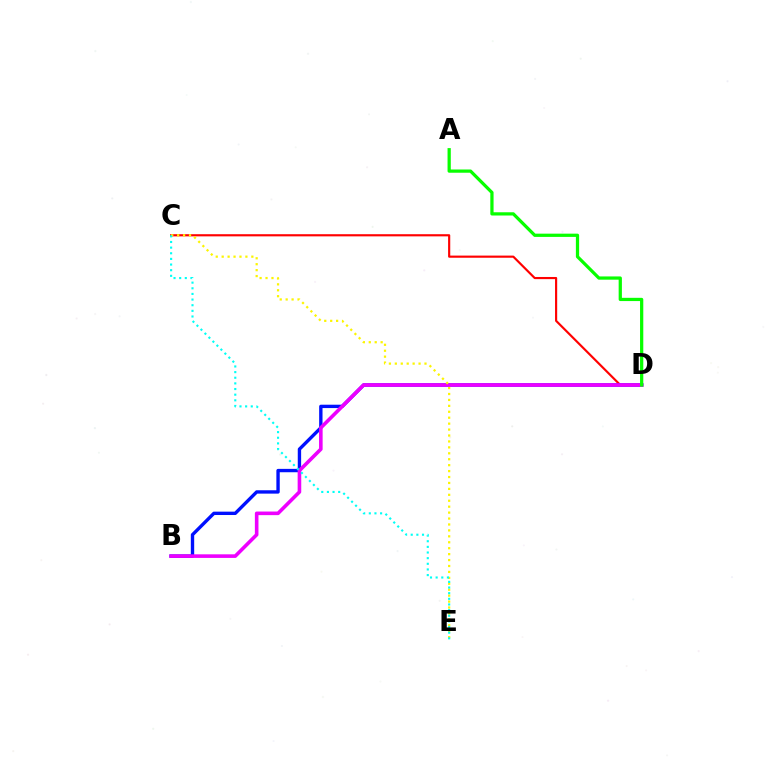{('C', 'D'): [{'color': '#ff0000', 'line_style': 'solid', 'thickness': 1.55}], ('B', 'D'): [{'color': '#0010ff', 'line_style': 'solid', 'thickness': 2.42}, {'color': '#ee00ff', 'line_style': 'solid', 'thickness': 2.59}], ('C', 'E'): [{'color': '#fcf500', 'line_style': 'dotted', 'thickness': 1.61}, {'color': '#00fff6', 'line_style': 'dotted', 'thickness': 1.53}], ('A', 'D'): [{'color': '#08ff00', 'line_style': 'solid', 'thickness': 2.33}]}